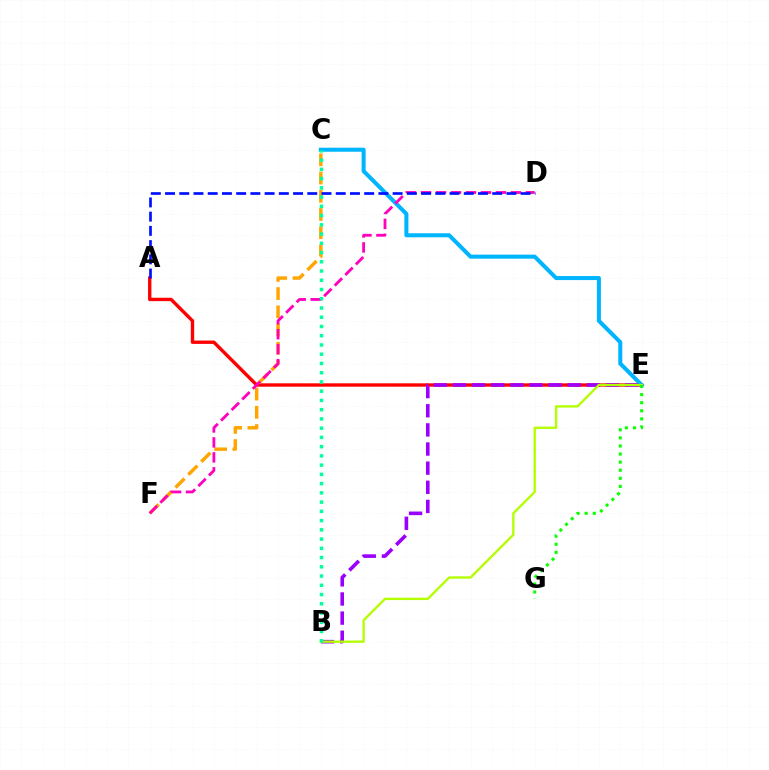{('A', 'E'): [{'color': '#ff0000', 'line_style': 'solid', 'thickness': 2.43}], ('C', 'F'): [{'color': '#ffa500', 'line_style': 'dashed', 'thickness': 2.48}], ('C', 'E'): [{'color': '#00b5ff', 'line_style': 'solid', 'thickness': 2.91}], ('D', 'F'): [{'color': '#ff00bd', 'line_style': 'dashed', 'thickness': 2.03}], ('B', 'E'): [{'color': '#9b00ff', 'line_style': 'dashed', 'thickness': 2.6}, {'color': '#b3ff00', 'line_style': 'solid', 'thickness': 1.68}], ('A', 'D'): [{'color': '#0010ff', 'line_style': 'dashed', 'thickness': 1.93}], ('B', 'C'): [{'color': '#00ff9d', 'line_style': 'dotted', 'thickness': 2.51}], ('E', 'G'): [{'color': '#08ff00', 'line_style': 'dotted', 'thickness': 2.2}]}